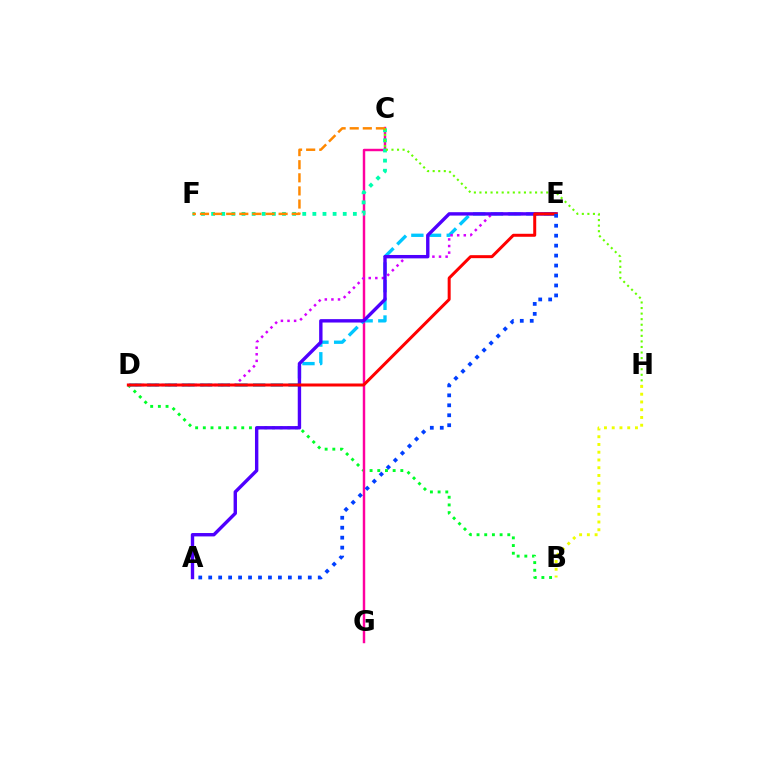{('B', 'D'): [{'color': '#00ff27', 'line_style': 'dotted', 'thickness': 2.09}], ('C', 'G'): [{'color': '#ff00a0', 'line_style': 'solid', 'thickness': 1.76}], ('D', 'E'): [{'color': '#00c7ff', 'line_style': 'dashed', 'thickness': 2.4}, {'color': '#d600ff', 'line_style': 'dotted', 'thickness': 1.79}, {'color': '#ff0000', 'line_style': 'solid', 'thickness': 2.16}], ('C', 'F'): [{'color': '#00ffaf', 'line_style': 'dotted', 'thickness': 2.75}, {'color': '#ff8800', 'line_style': 'dashed', 'thickness': 1.78}], ('B', 'H'): [{'color': '#eeff00', 'line_style': 'dotted', 'thickness': 2.11}], ('A', 'E'): [{'color': '#4f00ff', 'line_style': 'solid', 'thickness': 2.44}, {'color': '#003fff', 'line_style': 'dotted', 'thickness': 2.71}], ('C', 'H'): [{'color': '#66ff00', 'line_style': 'dotted', 'thickness': 1.51}]}